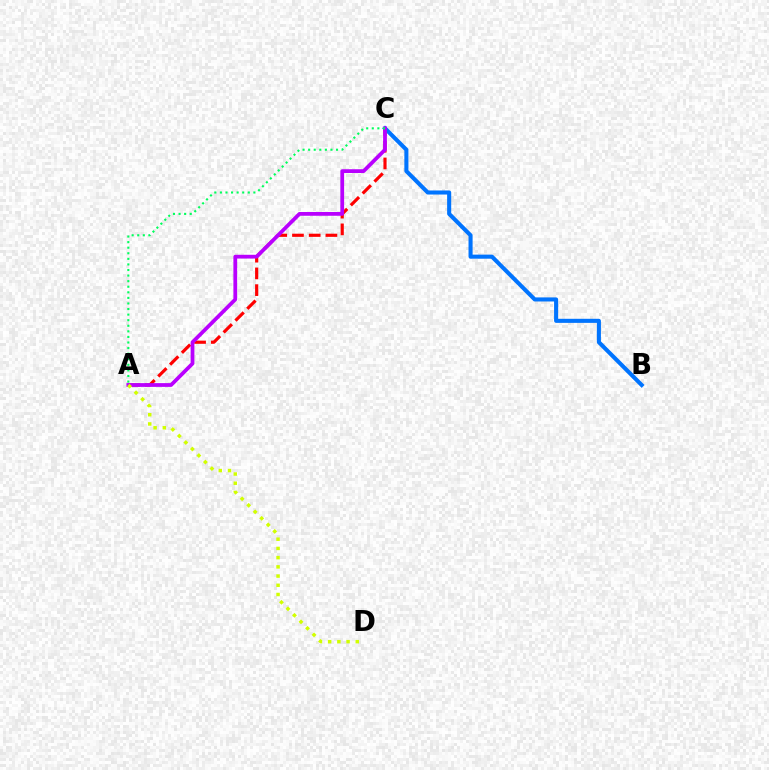{('A', 'C'): [{'color': '#ff0000', 'line_style': 'dashed', 'thickness': 2.27}, {'color': '#b900ff', 'line_style': 'solid', 'thickness': 2.71}, {'color': '#00ff5c', 'line_style': 'dotted', 'thickness': 1.52}], ('B', 'C'): [{'color': '#0074ff', 'line_style': 'solid', 'thickness': 2.93}], ('A', 'D'): [{'color': '#d1ff00', 'line_style': 'dotted', 'thickness': 2.5}]}